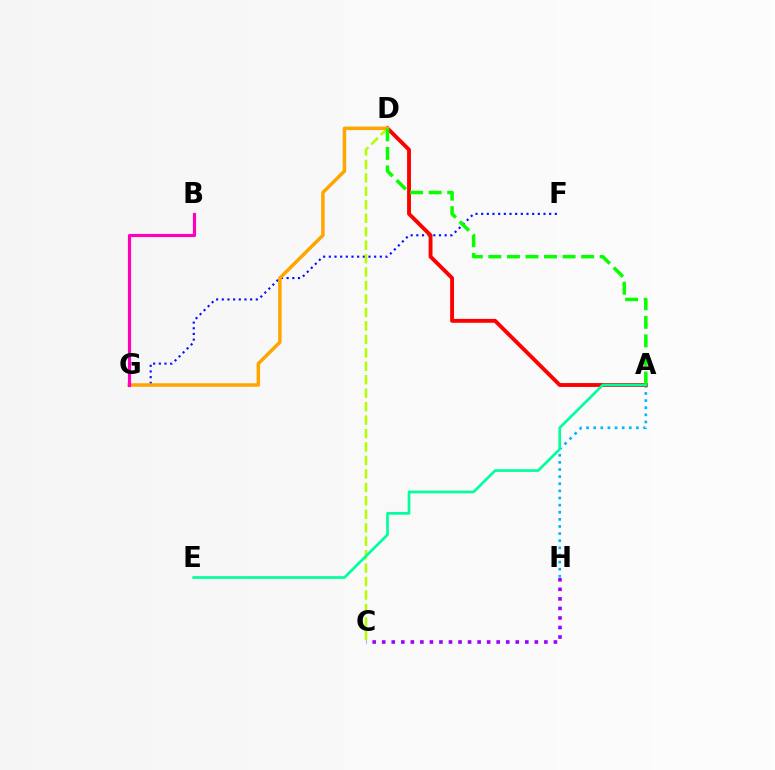{('A', 'H'): [{'color': '#00b5ff', 'line_style': 'dotted', 'thickness': 1.94}], ('C', 'H'): [{'color': '#9b00ff', 'line_style': 'dotted', 'thickness': 2.59}], ('F', 'G'): [{'color': '#0010ff', 'line_style': 'dotted', 'thickness': 1.54}], ('A', 'D'): [{'color': '#ff0000', 'line_style': 'solid', 'thickness': 2.79}, {'color': '#08ff00', 'line_style': 'dashed', 'thickness': 2.52}], ('C', 'D'): [{'color': '#b3ff00', 'line_style': 'dashed', 'thickness': 1.83}], ('D', 'G'): [{'color': '#ffa500', 'line_style': 'solid', 'thickness': 2.51}], ('B', 'G'): [{'color': '#ff00bd', 'line_style': 'solid', 'thickness': 2.27}], ('A', 'E'): [{'color': '#00ff9d', 'line_style': 'solid', 'thickness': 1.94}]}